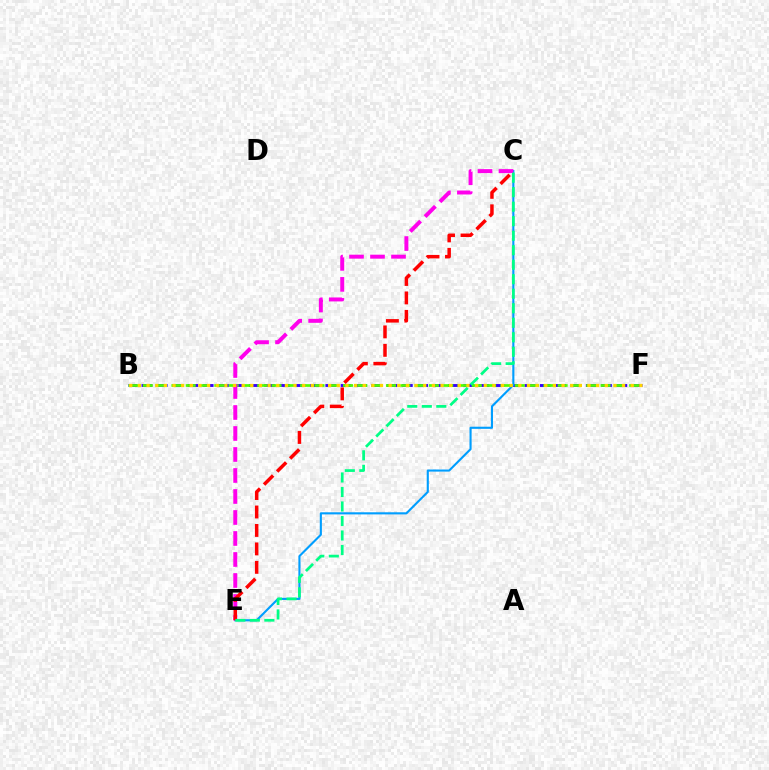{('B', 'F'): [{'color': '#3700ff', 'line_style': 'dashed', 'thickness': 2.08}, {'color': '#4fff00', 'line_style': 'dashed', 'thickness': 1.94}, {'color': '#ffd500', 'line_style': 'dotted', 'thickness': 2.35}], ('C', 'E'): [{'color': '#009eff', 'line_style': 'solid', 'thickness': 1.53}, {'color': '#ff00ed', 'line_style': 'dashed', 'thickness': 2.85}, {'color': '#ff0000', 'line_style': 'dashed', 'thickness': 2.51}, {'color': '#00ff86', 'line_style': 'dashed', 'thickness': 1.97}]}